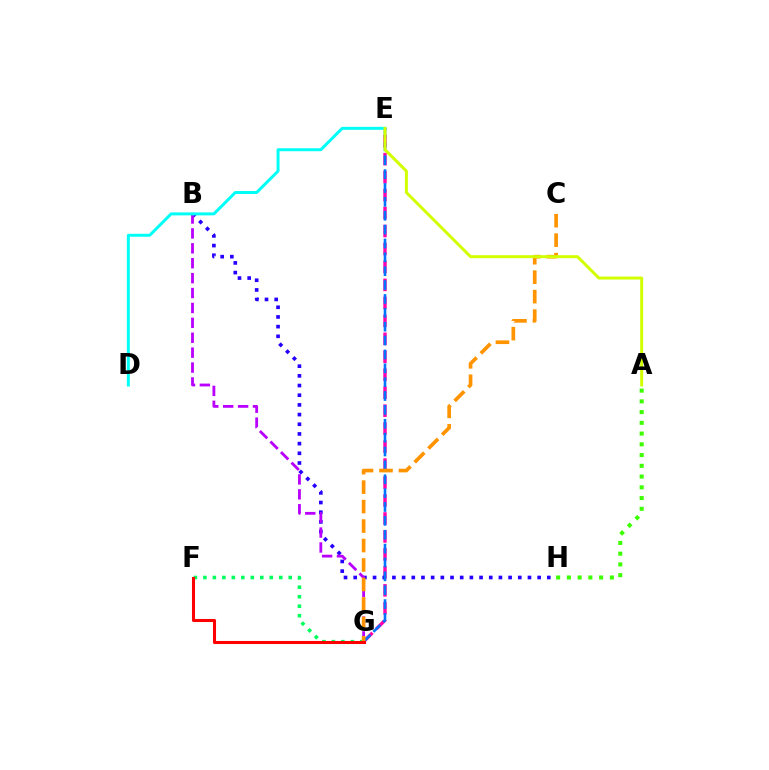{('E', 'G'): [{'color': '#ff00ac', 'line_style': 'dashed', 'thickness': 2.44}, {'color': '#0074ff', 'line_style': 'dashed', 'thickness': 1.88}], ('B', 'H'): [{'color': '#2500ff', 'line_style': 'dotted', 'thickness': 2.63}], ('B', 'G'): [{'color': '#b900ff', 'line_style': 'dashed', 'thickness': 2.02}], ('A', 'H'): [{'color': '#3dff00', 'line_style': 'dotted', 'thickness': 2.92}], ('D', 'E'): [{'color': '#00fff6', 'line_style': 'solid', 'thickness': 2.14}], ('F', 'G'): [{'color': '#00ff5c', 'line_style': 'dotted', 'thickness': 2.58}, {'color': '#ff0000', 'line_style': 'solid', 'thickness': 2.2}], ('C', 'G'): [{'color': '#ff9400', 'line_style': 'dashed', 'thickness': 2.64}], ('A', 'E'): [{'color': '#d1ff00', 'line_style': 'solid', 'thickness': 2.14}]}